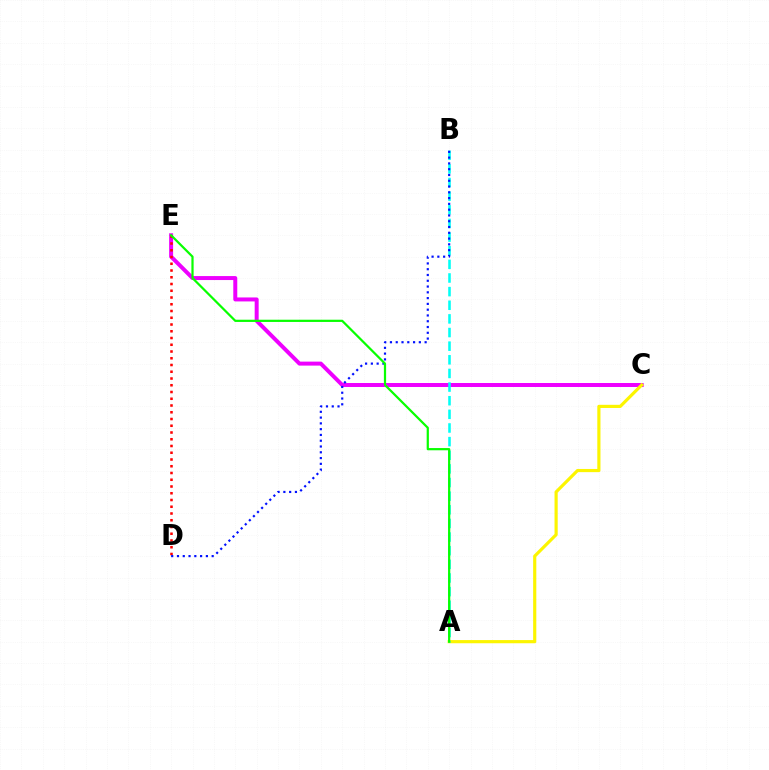{('C', 'E'): [{'color': '#ee00ff', 'line_style': 'solid', 'thickness': 2.87}], ('A', 'C'): [{'color': '#fcf500', 'line_style': 'solid', 'thickness': 2.28}], ('A', 'B'): [{'color': '#00fff6', 'line_style': 'dashed', 'thickness': 1.85}], ('D', 'E'): [{'color': '#ff0000', 'line_style': 'dotted', 'thickness': 1.83}], ('B', 'D'): [{'color': '#0010ff', 'line_style': 'dotted', 'thickness': 1.57}], ('A', 'E'): [{'color': '#08ff00', 'line_style': 'solid', 'thickness': 1.6}]}